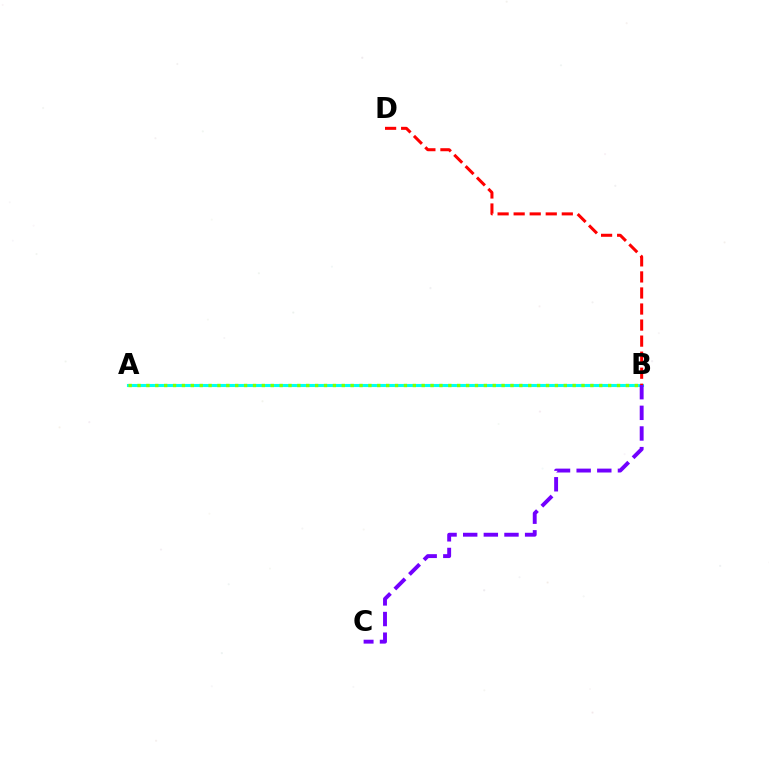{('A', 'B'): [{'color': '#00fff6', 'line_style': 'solid', 'thickness': 2.22}, {'color': '#84ff00', 'line_style': 'dotted', 'thickness': 2.41}], ('B', 'D'): [{'color': '#ff0000', 'line_style': 'dashed', 'thickness': 2.18}], ('B', 'C'): [{'color': '#7200ff', 'line_style': 'dashed', 'thickness': 2.8}]}